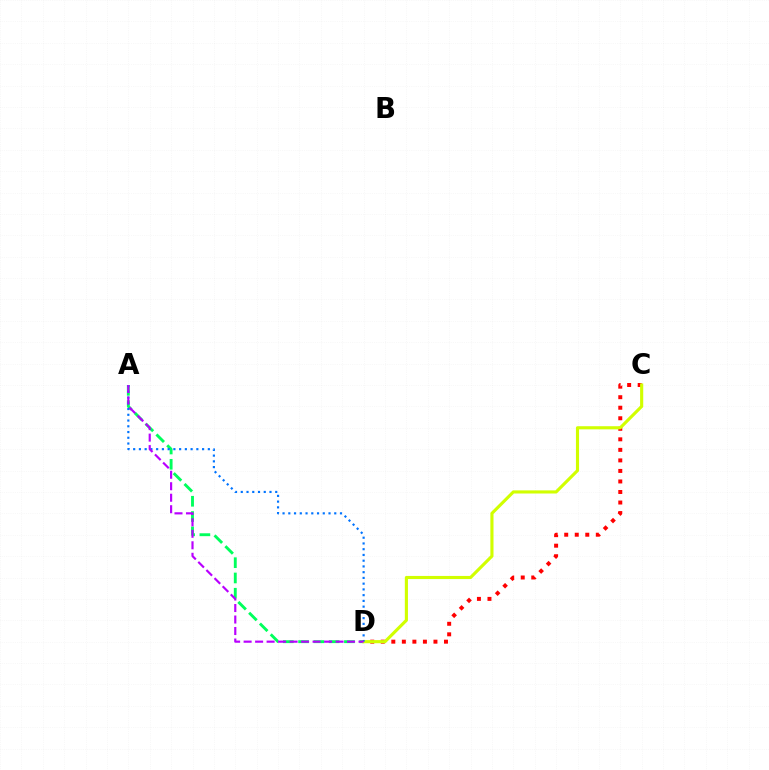{('A', 'D'): [{'color': '#00ff5c', 'line_style': 'dashed', 'thickness': 2.08}, {'color': '#0074ff', 'line_style': 'dotted', 'thickness': 1.56}, {'color': '#b900ff', 'line_style': 'dashed', 'thickness': 1.56}], ('C', 'D'): [{'color': '#ff0000', 'line_style': 'dotted', 'thickness': 2.86}, {'color': '#d1ff00', 'line_style': 'solid', 'thickness': 2.25}]}